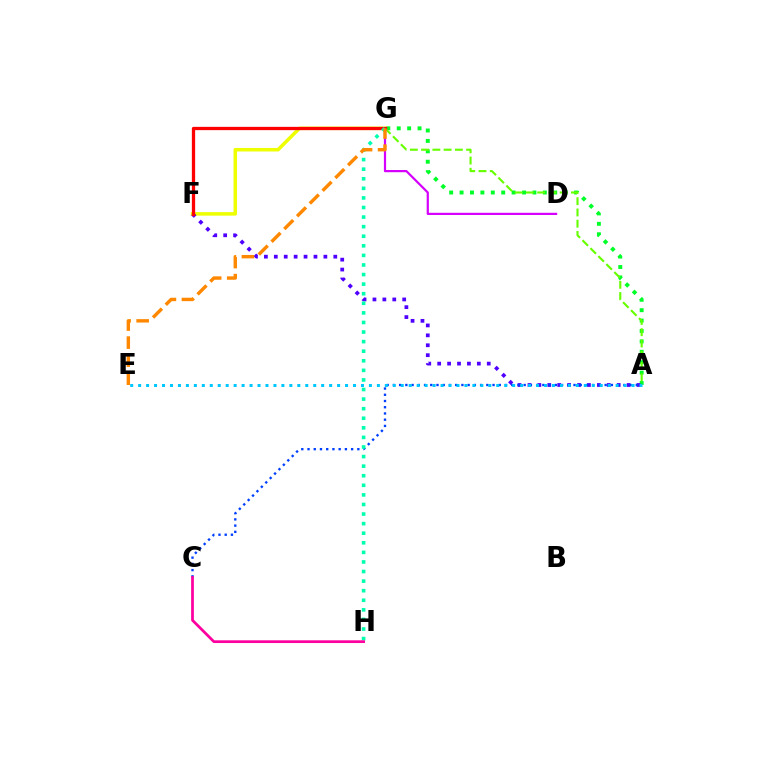{('A', 'G'): [{'color': '#00ff27', 'line_style': 'dotted', 'thickness': 2.83}, {'color': '#66ff00', 'line_style': 'dashed', 'thickness': 1.53}], ('F', 'G'): [{'color': '#eeff00', 'line_style': 'solid', 'thickness': 2.52}, {'color': '#ff0000', 'line_style': 'solid', 'thickness': 2.36}], ('A', 'F'): [{'color': '#4f00ff', 'line_style': 'dotted', 'thickness': 2.69}], ('D', 'G'): [{'color': '#d600ff', 'line_style': 'solid', 'thickness': 1.59}], ('A', 'C'): [{'color': '#003fff', 'line_style': 'dotted', 'thickness': 1.69}], ('G', 'H'): [{'color': '#00ffaf', 'line_style': 'dotted', 'thickness': 2.6}], ('A', 'E'): [{'color': '#00c7ff', 'line_style': 'dotted', 'thickness': 2.16}], ('E', 'G'): [{'color': '#ff8800', 'line_style': 'dashed', 'thickness': 2.45}], ('C', 'H'): [{'color': '#ff00a0', 'line_style': 'solid', 'thickness': 1.97}]}